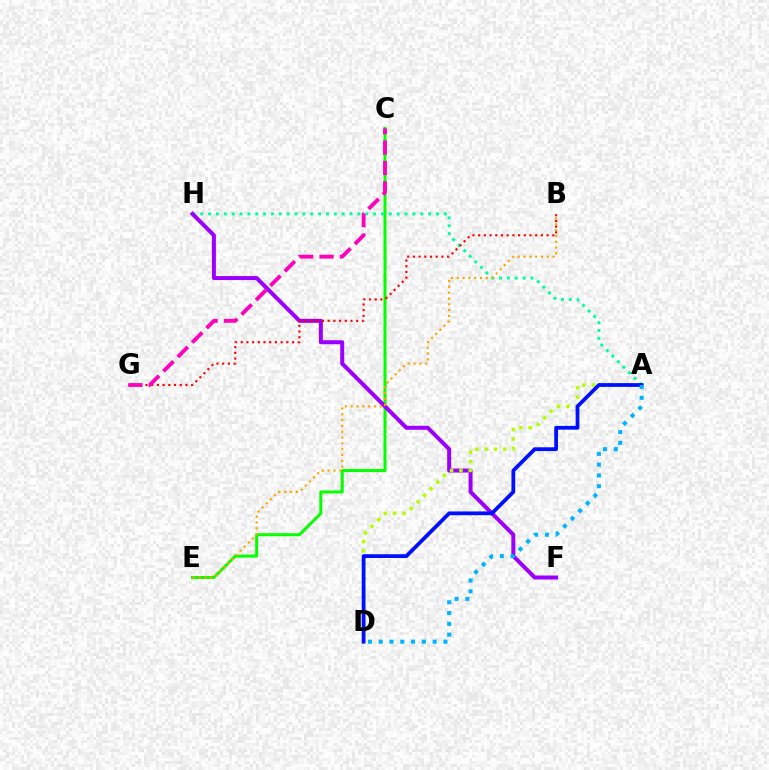{('C', 'E'): [{'color': '#08ff00', 'line_style': 'solid', 'thickness': 2.17}], ('A', 'H'): [{'color': '#00ff9d', 'line_style': 'dotted', 'thickness': 2.14}], ('F', 'H'): [{'color': '#9b00ff', 'line_style': 'solid', 'thickness': 2.88}], ('B', 'E'): [{'color': '#ffa500', 'line_style': 'dotted', 'thickness': 1.58}], ('A', 'D'): [{'color': '#b3ff00', 'line_style': 'dotted', 'thickness': 2.54}, {'color': '#0010ff', 'line_style': 'solid', 'thickness': 2.72}, {'color': '#00b5ff', 'line_style': 'dotted', 'thickness': 2.93}], ('B', 'G'): [{'color': '#ff0000', 'line_style': 'dotted', 'thickness': 1.55}], ('C', 'G'): [{'color': '#ff00bd', 'line_style': 'dashed', 'thickness': 2.77}]}